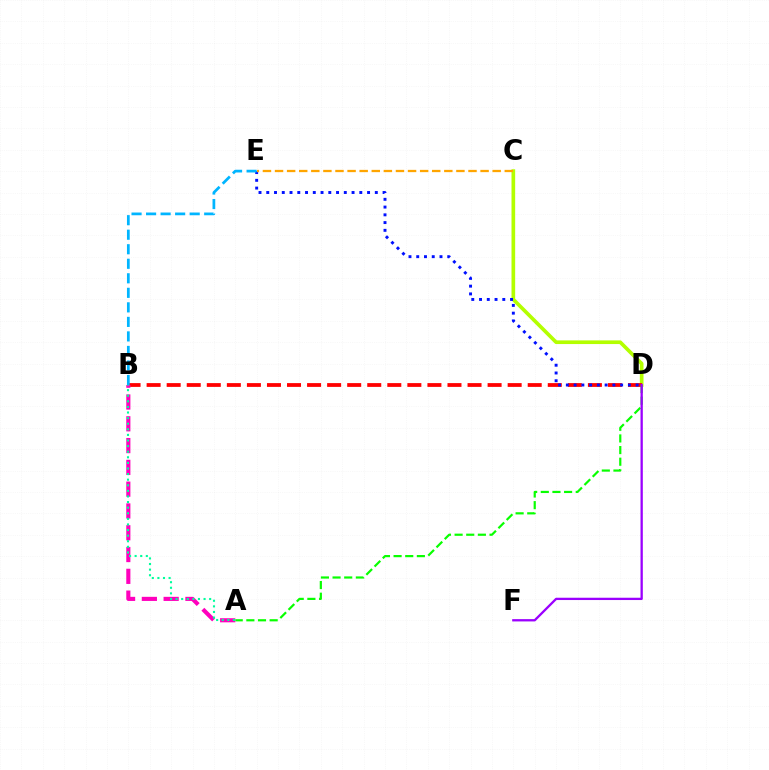{('C', 'D'): [{'color': '#b3ff00', 'line_style': 'solid', 'thickness': 2.64}], ('B', 'D'): [{'color': '#ff0000', 'line_style': 'dashed', 'thickness': 2.72}], ('A', 'D'): [{'color': '#08ff00', 'line_style': 'dashed', 'thickness': 1.58}], ('A', 'B'): [{'color': '#ff00bd', 'line_style': 'dashed', 'thickness': 2.96}, {'color': '#00ff9d', 'line_style': 'dotted', 'thickness': 1.52}], ('D', 'E'): [{'color': '#0010ff', 'line_style': 'dotted', 'thickness': 2.11}], ('C', 'E'): [{'color': '#ffa500', 'line_style': 'dashed', 'thickness': 1.64}], ('D', 'F'): [{'color': '#9b00ff', 'line_style': 'solid', 'thickness': 1.66}], ('B', 'E'): [{'color': '#00b5ff', 'line_style': 'dashed', 'thickness': 1.97}]}